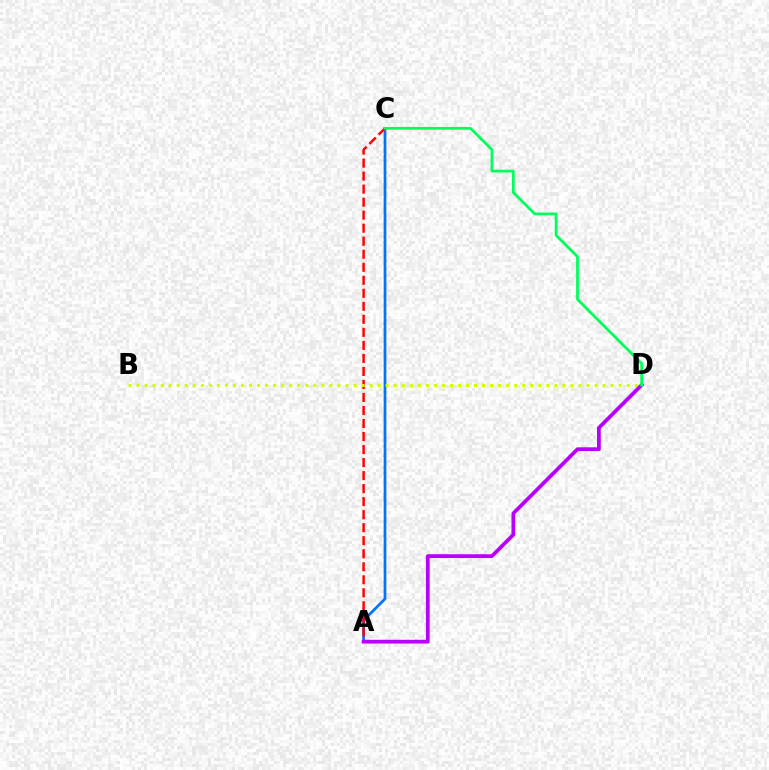{('A', 'C'): [{'color': '#0074ff', 'line_style': 'solid', 'thickness': 1.95}, {'color': '#ff0000', 'line_style': 'dashed', 'thickness': 1.77}], ('B', 'D'): [{'color': '#d1ff00', 'line_style': 'dotted', 'thickness': 2.18}], ('A', 'D'): [{'color': '#b900ff', 'line_style': 'solid', 'thickness': 2.7}], ('C', 'D'): [{'color': '#00ff5c', 'line_style': 'solid', 'thickness': 1.99}]}